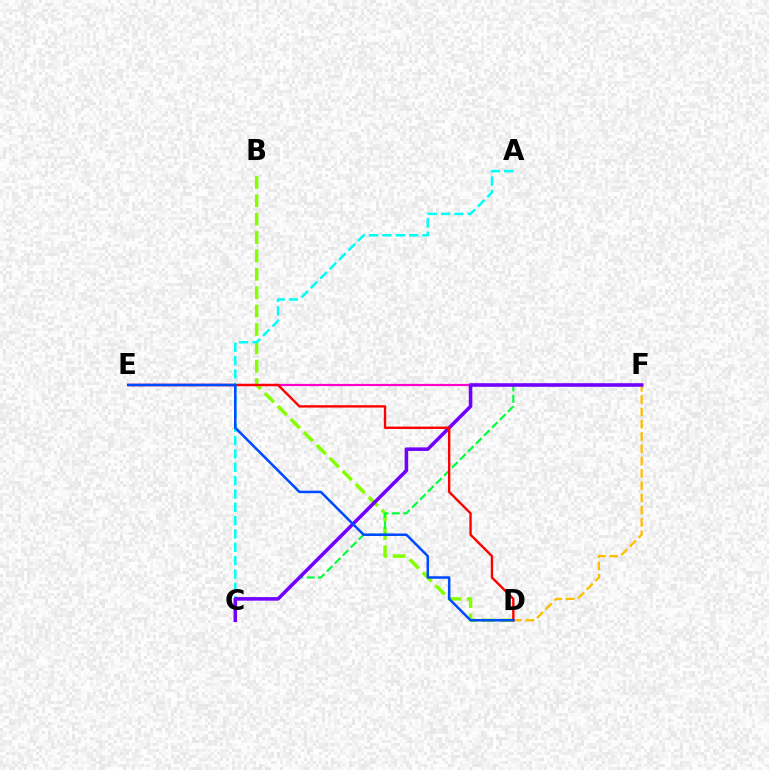{('E', 'F'): [{'color': '#ff00cf', 'line_style': 'solid', 'thickness': 1.59}], ('B', 'D'): [{'color': '#84ff00', 'line_style': 'dashed', 'thickness': 2.5}], ('A', 'C'): [{'color': '#00fff6', 'line_style': 'dashed', 'thickness': 1.81}], ('D', 'F'): [{'color': '#ffbd00', 'line_style': 'dashed', 'thickness': 1.67}], ('C', 'F'): [{'color': '#00ff39', 'line_style': 'dashed', 'thickness': 1.53}, {'color': '#7200ff', 'line_style': 'solid', 'thickness': 2.56}], ('D', 'E'): [{'color': '#ff0000', 'line_style': 'solid', 'thickness': 1.7}, {'color': '#004bff', 'line_style': 'solid', 'thickness': 1.82}]}